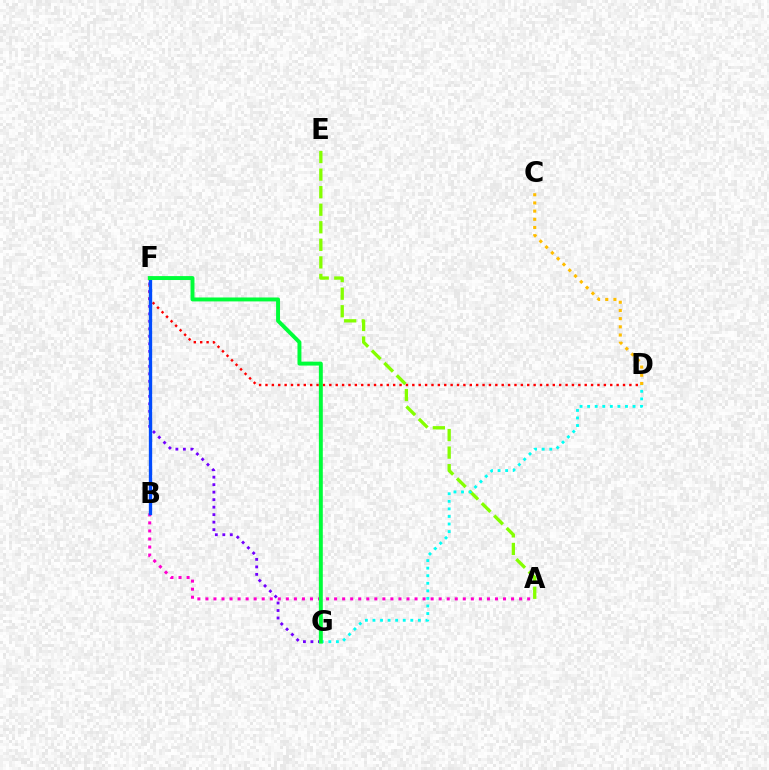{('A', 'E'): [{'color': '#84ff00', 'line_style': 'dashed', 'thickness': 2.39}], ('A', 'B'): [{'color': '#ff00cf', 'line_style': 'dotted', 'thickness': 2.19}], ('C', 'D'): [{'color': '#ffbd00', 'line_style': 'dotted', 'thickness': 2.22}], ('D', 'F'): [{'color': '#ff0000', 'line_style': 'dotted', 'thickness': 1.73}], ('F', 'G'): [{'color': '#7200ff', 'line_style': 'dotted', 'thickness': 2.04}, {'color': '#00ff39', 'line_style': 'solid', 'thickness': 2.83}], ('B', 'F'): [{'color': '#004bff', 'line_style': 'solid', 'thickness': 2.4}], ('D', 'G'): [{'color': '#00fff6', 'line_style': 'dotted', 'thickness': 2.06}]}